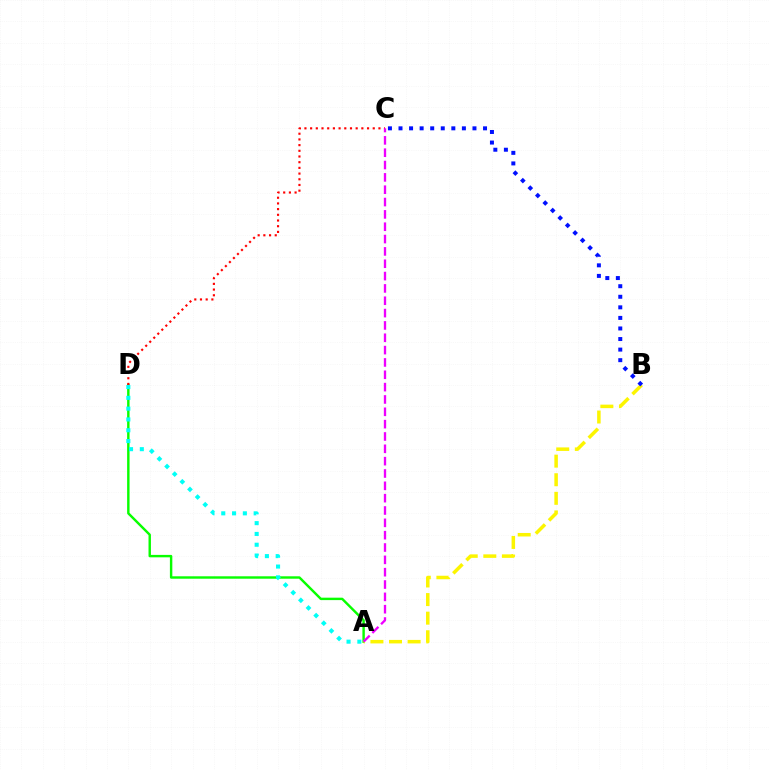{('A', 'D'): [{'color': '#08ff00', 'line_style': 'solid', 'thickness': 1.74}, {'color': '#00fff6', 'line_style': 'dotted', 'thickness': 2.93}], ('C', 'D'): [{'color': '#ff0000', 'line_style': 'dotted', 'thickness': 1.55}], ('A', 'B'): [{'color': '#fcf500', 'line_style': 'dashed', 'thickness': 2.53}], ('B', 'C'): [{'color': '#0010ff', 'line_style': 'dotted', 'thickness': 2.87}], ('A', 'C'): [{'color': '#ee00ff', 'line_style': 'dashed', 'thickness': 1.68}]}